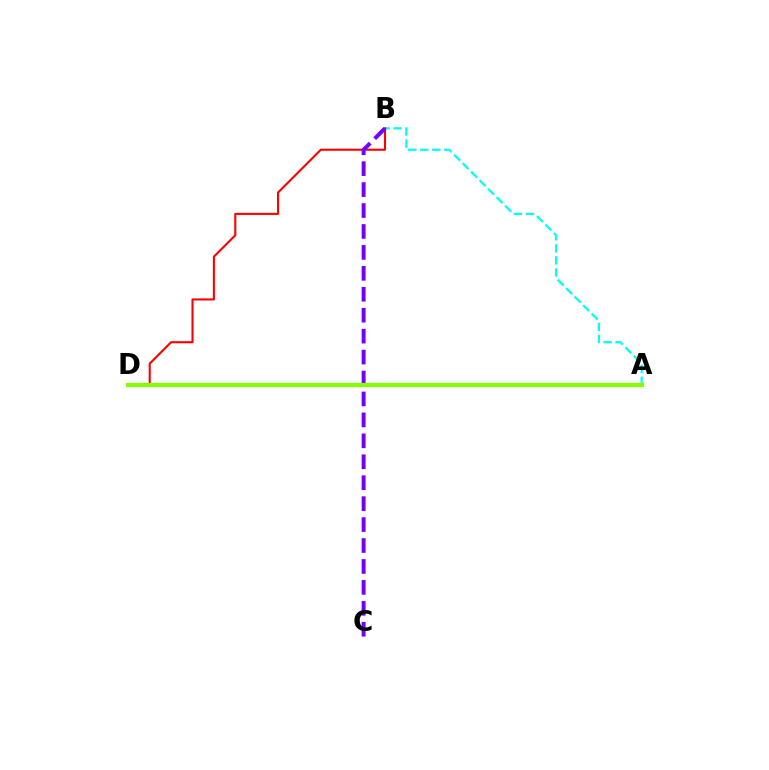{('A', 'B'): [{'color': '#00fff6', 'line_style': 'dashed', 'thickness': 1.63}], ('B', 'D'): [{'color': '#ff0000', 'line_style': 'solid', 'thickness': 1.51}], ('B', 'C'): [{'color': '#7200ff', 'line_style': 'dashed', 'thickness': 2.84}], ('A', 'D'): [{'color': '#84ff00', 'line_style': 'solid', 'thickness': 2.99}]}